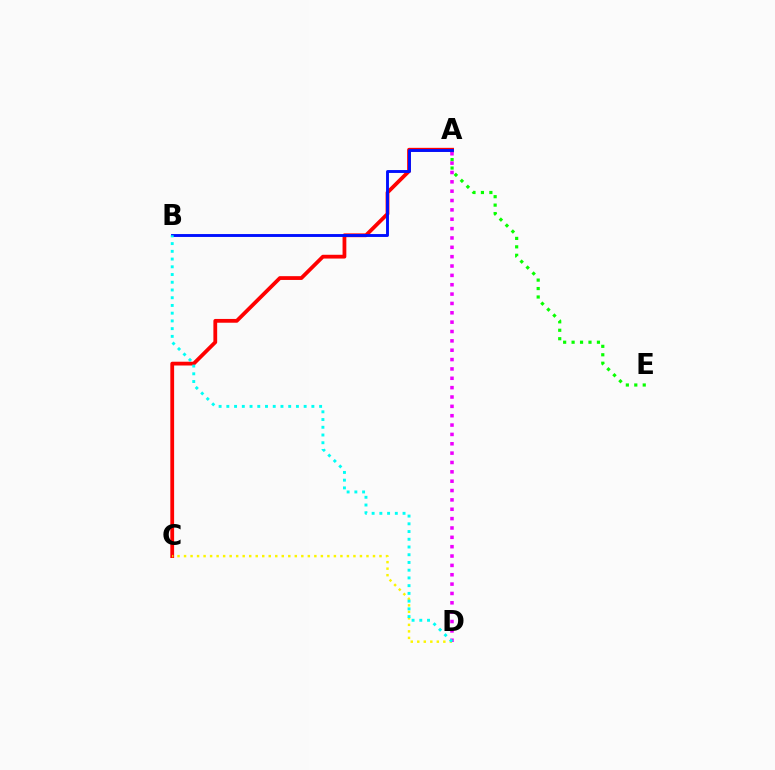{('A', 'C'): [{'color': '#ff0000', 'line_style': 'solid', 'thickness': 2.72}], ('A', 'E'): [{'color': '#08ff00', 'line_style': 'dotted', 'thickness': 2.29}], ('A', 'D'): [{'color': '#ee00ff', 'line_style': 'dotted', 'thickness': 2.54}], ('A', 'B'): [{'color': '#0010ff', 'line_style': 'solid', 'thickness': 2.08}], ('C', 'D'): [{'color': '#fcf500', 'line_style': 'dotted', 'thickness': 1.77}], ('B', 'D'): [{'color': '#00fff6', 'line_style': 'dotted', 'thickness': 2.1}]}